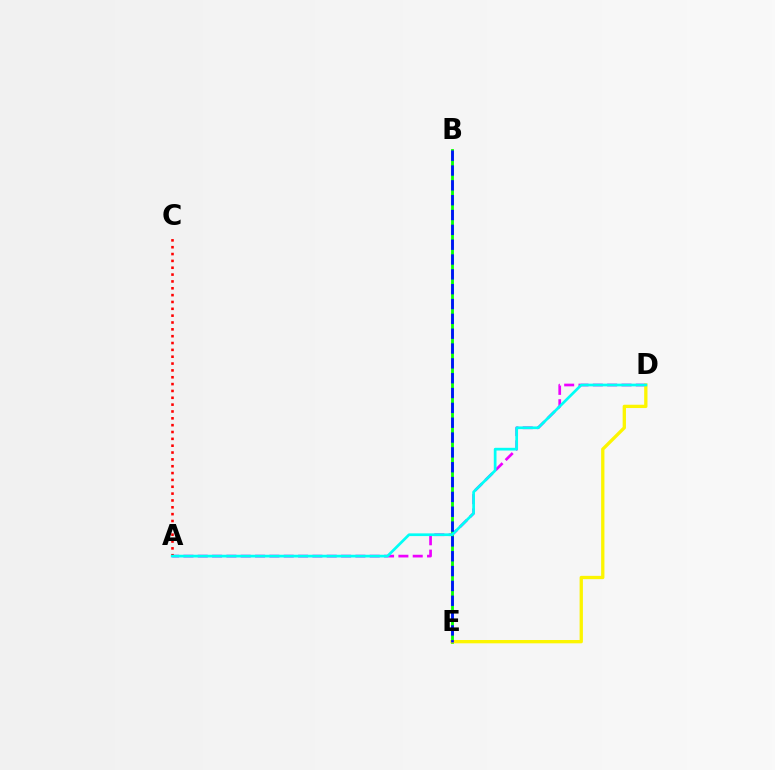{('A', 'D'): [{'color': '#ee00ff', 'line_style': 'dashed', 'thickness': 1.95}, {'color': '#00fff6', 'line_style': 'solid', 'thickness': 1.95}], ('A', 'C'): [{'color': '#ff0000', 'line_style': 'dotted', 'thickness': 1.86}], ('B', 'E'): [{'color': '#08ff00', 'line_style': 'solid', 'thickness': 2.04}, {'color': '#0010ff', 'line_style': 'dashed', 'thickness': 2.02}], ('D', 'E'): [{'color': '#fcf500', 'line_style': 'solid', 'thickness': 2.38}]}